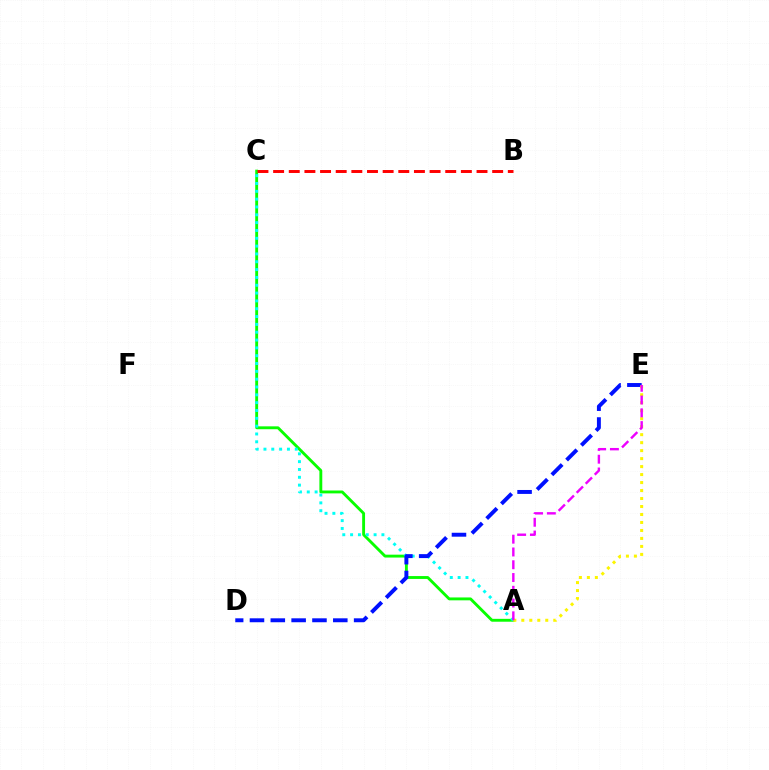{('A', 'C'): [{'color': '#08ff00', 'line_style': 'solid', 'thickness': 2.07}, {'color': '#00fff6', 'line_style': 'dotted', 'thickness': 2.13}], ('D', 'E'): [{'color': '#0010ff', 'line_style': 'dashed', 'thickness': 2.83}], ('A', 'E'): [{'color': '#fcf500', 'line_style': 'dotted', 'thickness': 2.17}, {'color': '#ee00ff', 'line_style': 'dashed', 'thickness': 1.74}], ('B', 'C'): [{'color': '#ff0000', 'line_style': 'dashed', 'thickness': 2.13}]}